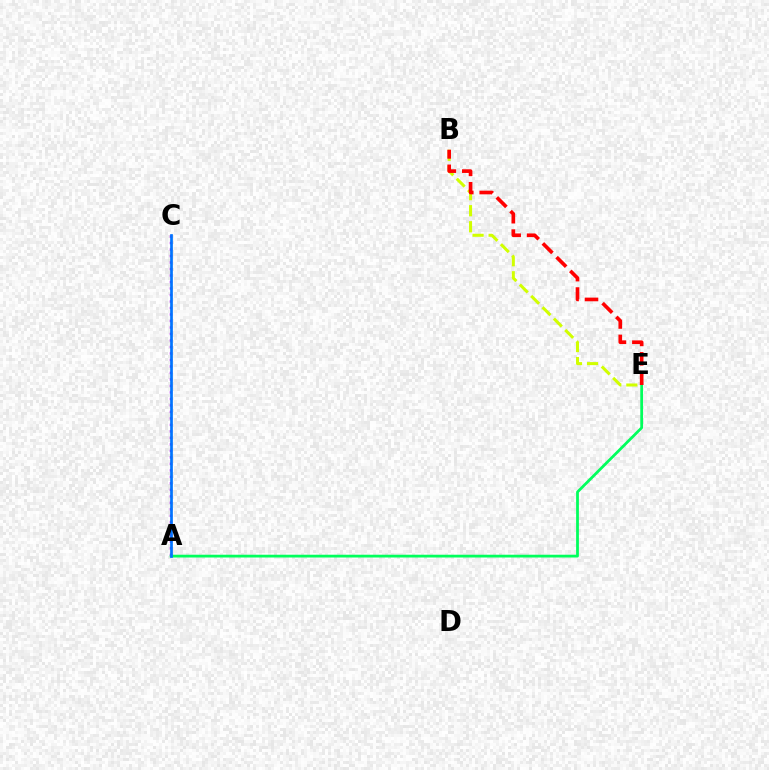{('A', 'C'): [{'color': '#b900ff', 'line_style': 'dotted', 'thickness': 1.76}, {'color': '#0074ff', 'line_style': 'solid', 'thickness': 1.94}], ('B', 'E'): [{'color': '#d1ff00', 'line_style': 'dashed', 'thickness': 2.18}, {'color': '#ff0000', 'line_style': 'dashed', 'thickness': 2.64}], ('A', 'E'): [{'color': '#00ff5c', 'line_style': 'solid', 'thickness': 1.99}]}